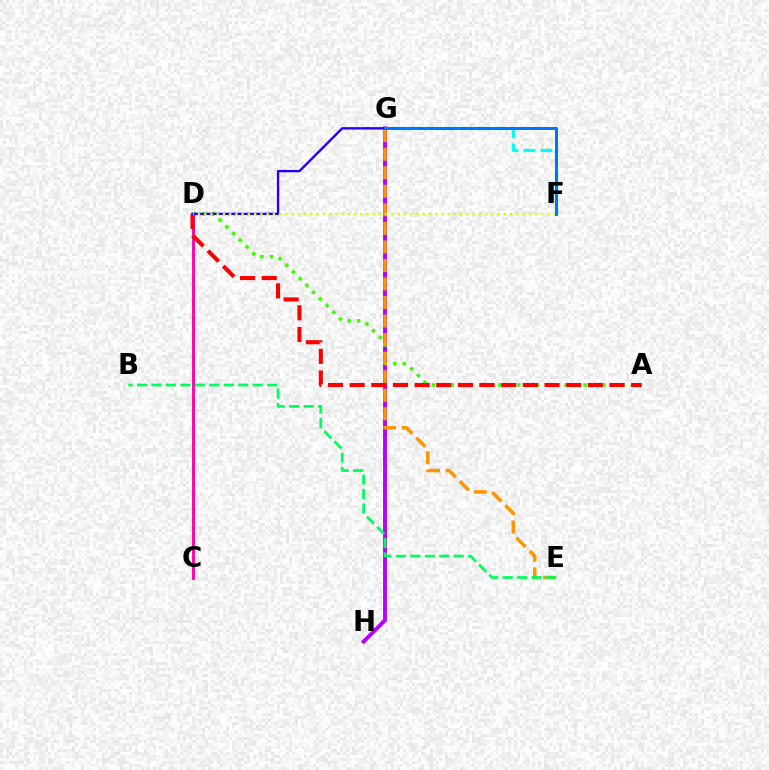{('G', 'H'): [{'color': '#b900ff', 'line_style': 'solid', 'thickness': 2.81}], ('C', 'D'): [{'color': '#ff00ac', 'line_style': 'solid', 'thickness': 2.08}], ('F', 'G'): [{'color': '#00fff6', 'line_style': 'dashed', 'thickness': 2.31}, {'color': '#0074ff', 'line_style': 'solid', 'thickness': 2.16}], ('A', 'D'): [{'color': '#3dff00', 'line_style': 'dotted', 'thickness': 2.58}, {'color': '#ff0000', 'line_style': 'dashed', 'thickness': 2.94}], ('E', 'G'): [{'color': '#ff9400', 'line_style': 'dashed', 'thickness': 2.52}], ('D', 'G'): [{'color': '#2500ff', 'line_style': 'solid', 'thickness': 1.71}], ('D', 'F'): [{'color': '#d1ff00', 'line_style': 'dotted', 'thickness': 1.7}], ('B', 'E'): [{'color': '#00ff5c', 'line_style': 'dashed', 'thickness': 1.96}]}